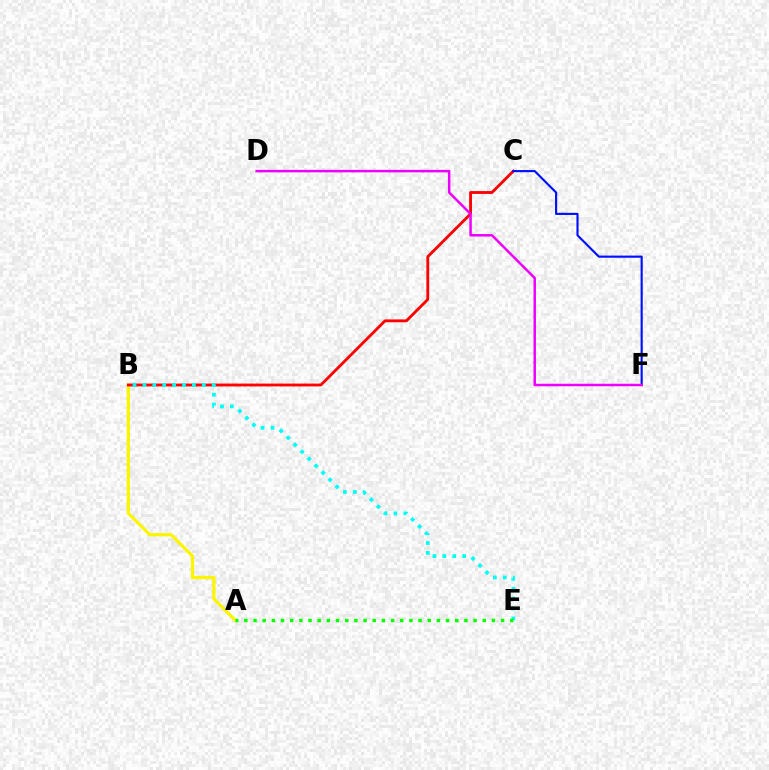{('A', 'B'): [{'color': '#fcf500', 'line_style': 'solid', 'thickness': 2.33}], ('B', 'C'): [{'color': '#ff0000', 'line_style': 'solid', 'thickness': 2.04}], ('B', 'E'): [{'color': '#00fff6', 'line_style': 'dotted', 'thickness': 2.69}], ('C', 'F'): [{'color': '#0010ff', 'line_style': 'solid', 'thickness': 1.54}], ('A', 'E'): [{'color': '#08ff00', 'line_style': 'dotted', 'thickness': 2.49}], ('D', 'F'): [{'color': '#ee00ff', 'line_style': 'solid', 'thickness': 1.79}]}